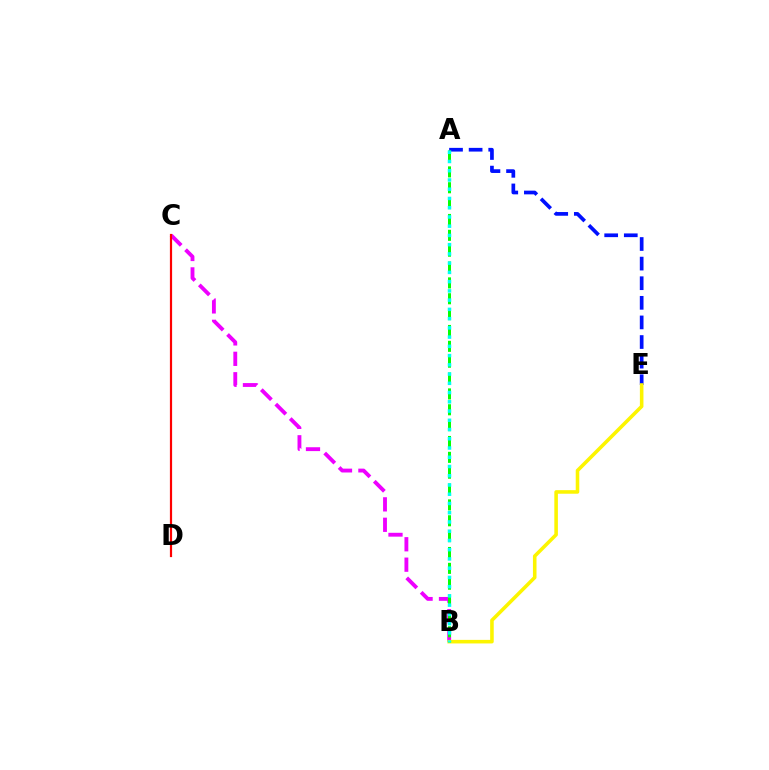{('B', 'C'): [{'color': '#ee00ff', 'line_style': 'dashed', 'thickness': 2.78}], ('A', 'E'): [{'color': '#0010ff', 'line_style': 'dashed', 'thickness': 2.66}], ('C', 'D'): [{'color': '#ff0000', 'line_style': 'solid', 'thickness': 1.59}], ('B', 'E'): [{'color': '#fcf500', 'line_style': 'solid', 'thickness': 2.57}], ('A', 'B'): [{'color': '#08ff00', 'line_style': 'dashed', 'thickness': 2.15}, {'color': '#00fff6', 'line_style': 'dotted', 'thickness': 2.51}]}